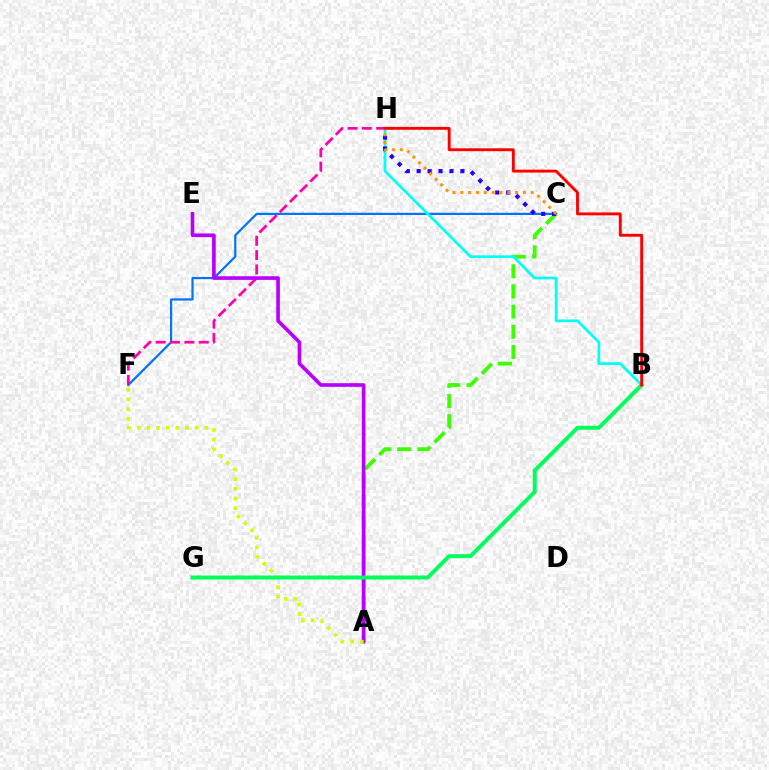{('C', 'F'): [{'color': '#0074ff', 'line_style': 'solid', 'thickness': 1.59}], ('A', 'C'): [{'color': '#3dff00', 'line_style': 'dashed', 'thickness': 2.74}], ('F', 'H'): [{'color': '#ff00ac', 'line_style': 'dashed', 'thickness': 1.95}], ('B', 'H'): [{'color': '#00fff6', 'line_style': 'solid', 'thickness': 1.94}, {'color': '#ff0000', 'line_style': 'solid', 'thickness': 2.07}], ('A', 'E'): [{'color': '#b900ff', 'line_style': 'solid', 'thickness': 2.63}], ('C', 'H'): [{'color': '#2500ff', 'line_style': 'dotted', 'thickness': 2.97}, {'color': '#ff9400', 'line_style': 'dotted', 'thickness': 2.12}], ('A', 'F'): [{'color': '#d1ff00', 'line_style': 'dotted', 'thickness': 2.63}], ('B', 'G'): [{'color': '#00ff5c', 'line_style': 'solid', 'thickness': 2.85}]}